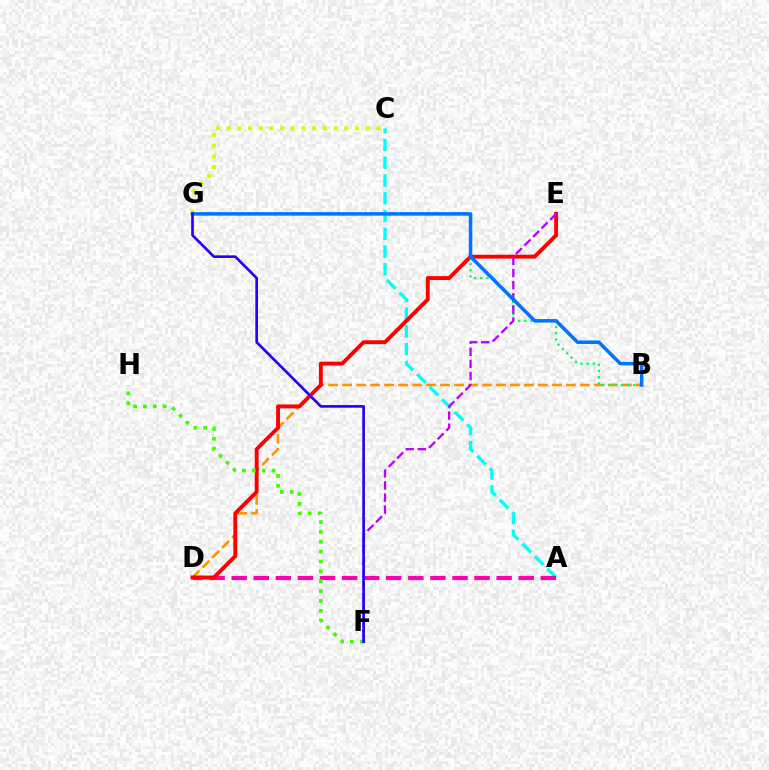{('B', 'D'): [{'color': '#ff9400', 'line_style': 'dashed', 'thickness': 1.9}], ('A', 'C'): [{'color': '#00fff6', 'line_style': 'dashed', 'thickness': 2.41}], ('C', 'G'): [{'color': '#d1ff00', 'line_style': 'dotted', 'thickness': 2.91}], ('B', 'G'): [{'color': '#00ff5c', 'line_style': 'dotted', 'thickness': 1.68}, {'color': '#0074ff', 'line_style': 'solid', 'thickness': 2.53}], ('A', 'D'): [{'color': '#ff00ac', 'line_style': 'dashed', 'thickness': 3.0}], ('D', 'E'): [{'color': '#ff0000', 'line_style': 'solid', 'thickness': 2.8}], ('F', 'H'): [{'color': '#3dff00', 'line_style': 'dotted', 'thickness': 2.68}], ('E', 'F'): [{'color': '#b900ff', 'line_style': 'dashed', 'thickness': 1.64}], ('F', 'G'): [{'color': '#2500ff', 'line_style': 'solid', 'thickness': 1.91}]}